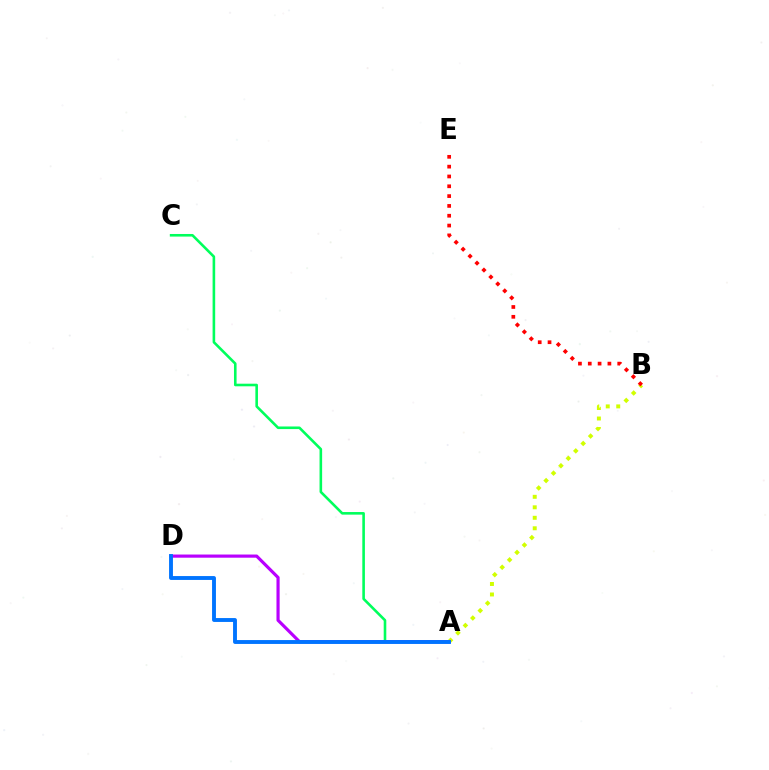{('A', 'C'): [{'color': '#00ff5c', 'line_style': 'solid', 'thickness': 1.87}], ('A', 'B'): [{'color': '#d1ff00', 'line_style': 'dotted', 'thickness': 2.85}], ('B', 'E'): [{'color': '#ff0000', 'line_style': 'dotted', 'thickness': 2.67}], ('A', 'D'): [{'color': '#b900ff', 'line_style': 'solid', 'thickness': 2.28}, {'color': '#0074ff', 'line_style': 'solid', 'thickness': 2.79}]}